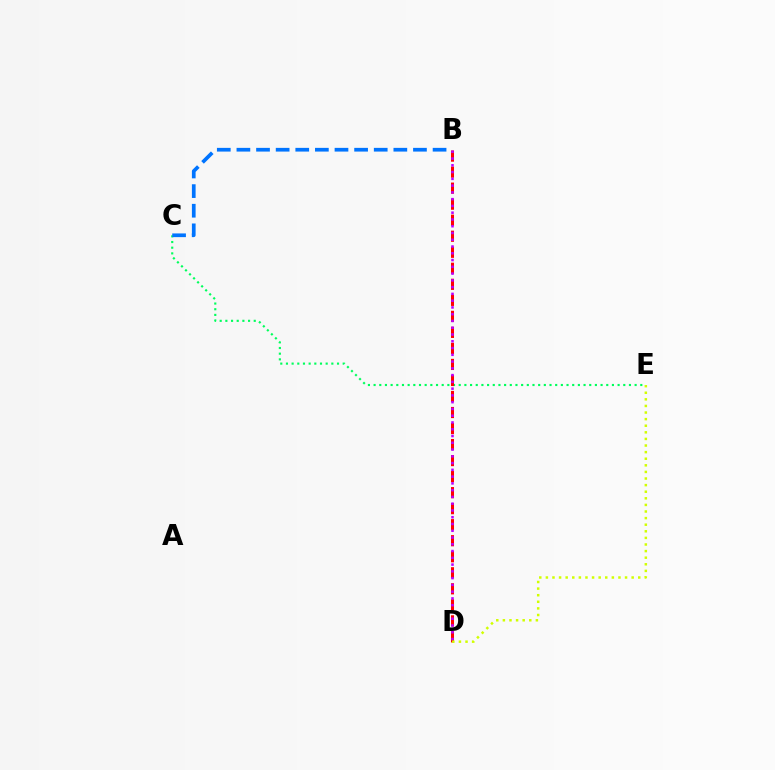{('C', 'E'): [{'color': '#00ff5c', 'line_style': 'dotted', 'thickness': 1.54}], ('B', 'D'): [{'color': '#ff0000', 'line_style': 'dashed', 'thickness': 2.18}, {'color': '#b900ff', 'line_style': 'dotted', 'thickness': 1.84}], ('B', 'C'): [{'color': '#0074ff', 'line_style': 'dashed', 'thickness': 2.66}], ('D', 'E'): [{'color': '#d1ff00', 'line_style': 'dotted', 'thickness': 1.79}]}